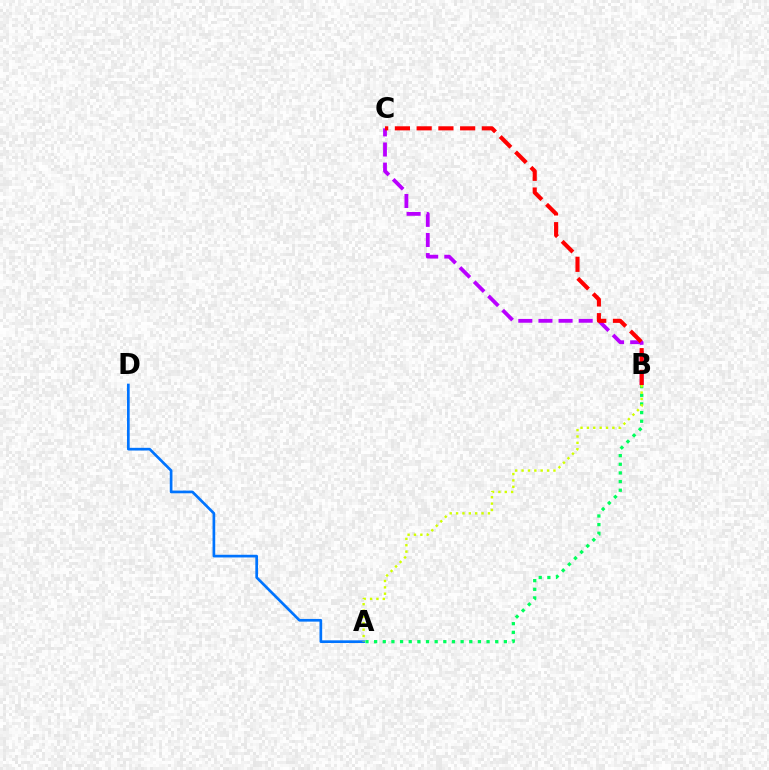{('A', 'D'): [{'color': '#0074ff', 'line_style': 'solid', 'thickness': 1.93}], ('A', 'B'): [{'color': '#00ff5c', 'line_style': 'dotted', 'thickness': 2.35}, {'color': '#d1ff00', 'line_style': 'dotted', 'thickness': 1.73}], ('B', 'C'): [{'color': '#b900ff', 'line_style': 'dashed', 'thickness': 2.73}, {'color': '#ff0000', 'line_style': 'dashed', 'thickness': 2.95}]}